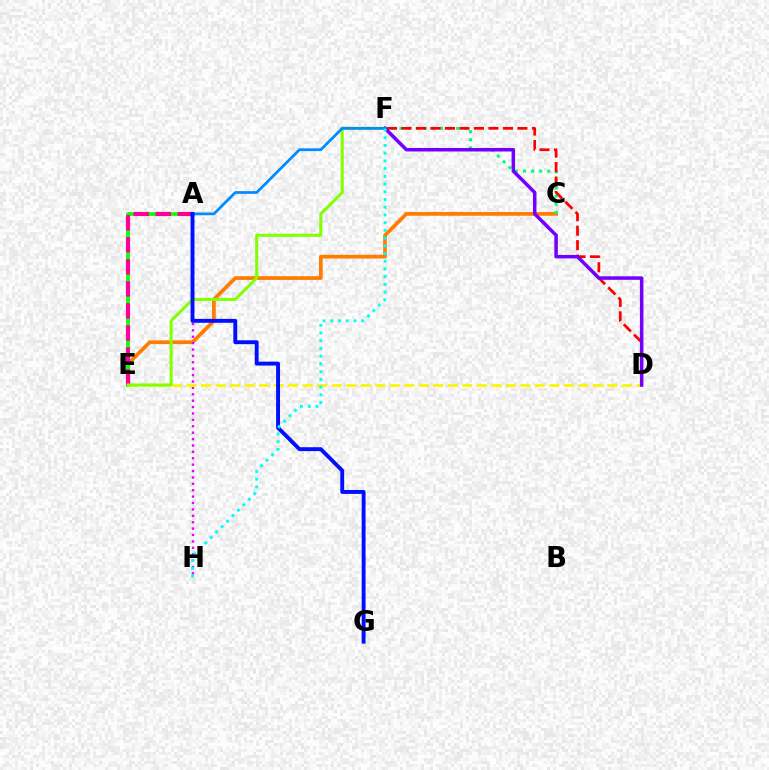{('C', 'E'): [{'color': '#ff7c00', 'line_style': 'solid', 'thickness': 2.68}], ('A', 'E'): [{'color': '#08ff00', 'line_style': 'solid', 'thickness': 2.69}, {'color': '#ff0094', 'line_style': 'dashed', 'thickness': 2.99}], ('A', 'H'): [{'color': '#ee00ff', 'line_style': 'dotted', 'thickness': 1.74}], ('C', 'F'): [{'color': '#00ff74', 'line_style': 'dotted', 'thickness': 2.2}], ('D', 'E'): [{'color': '#fcf500', 'line_style': 'dashed', 'thickness': 1.97}], ('D', 'F'): [{'color': '#ff0000', 'line_style': 'dashed', 'thickness': 1.97}, {'color': '#7200ff', 'line_style': 'solid', 'thickness': 2.53}], ('E', 'F'): [{'color': '#84ff00', 'line_style': 'solid', 'thickness': 2.18}], ('A', 'F'): [{'color': '#008cff', 'line_style': 'solid', 'thickness': 1.98}], ('A', 'G'): [{'color': '#0010ff', 'line_style': 'solid', 'thickness': 2.81}], ('F', 'H'): [{'color': '#00fff6', 'line_style': 'dotted', 'thickness': 2.1}]}